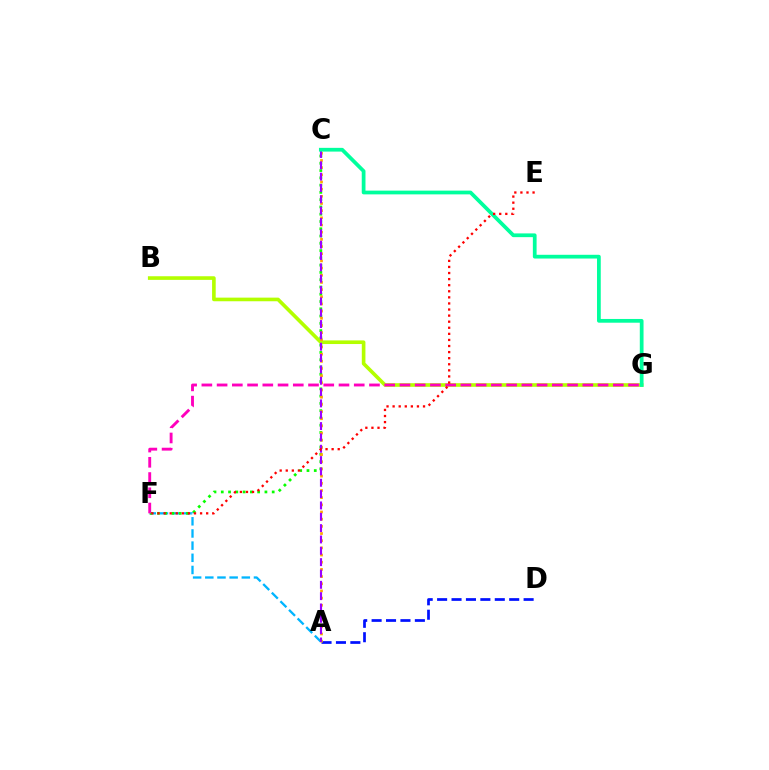{('A', 'F'): [{'color': '#00b5ff', 'line_style': 'dashed', 'thickness': 1.65}], ('C', 'F'): [{'color': '#08ff00', 'line_style': 'dotted', 'thickness': 1.98}], ('A', 'D'): [{'color': '#0010ff', 'line_style': 'dashed', 'thickness': 1.96}], ('B', 'G'): [{'color': '#b3ff00', 'line_style': 'solid', 'thickness': 2.61}], ('A', 'C'): [{'color': '#ffa500', 'line_style': 'dotted', 'thickness': 1.95}, {'color': '#9b00ff', 'line_style': 'dashed', 'thickness': 1.54}], ('C', 'G'): [{'color': '#00ff9d', 'line_style': 'solid', 'thickness': 2.7}], ('F', 'G'): [{'color': '#ff00bd', 'line_style': 'dashed', 'thickness': 2.07}], ('E', 'F'): [{'color': '#ff0000', 'line_style': 'dotted', 'thickness': 1.65}]}